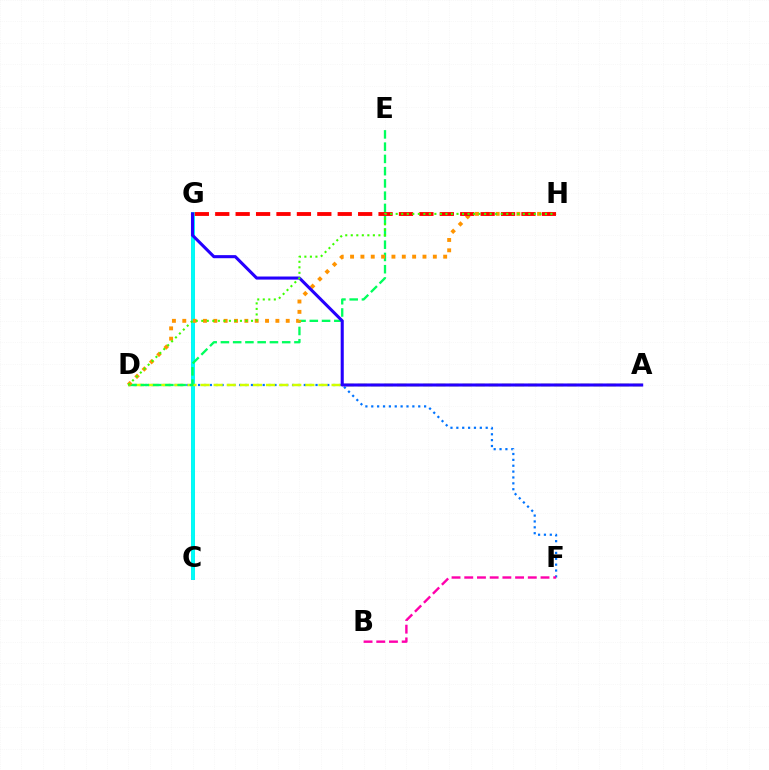{('C', 'G'): [{'color': '#b900ff', 'line_style': 'solid', 'thickness': 2.77}, {'color': '#00fff6', 'line_style': 'solid', 'thickness': 2.81}], ('D', 'F'): [{'color': '#0074ff', 'line_style': 'dotted', 'thickness': 1.6}], ('A', 'D'): [{'color': '#d1ff00', 'line_style': 'dashed', 'thickness': 1.78}], ('D', 'E'): [{'color': '#00ff5c', 'line_style': 'dashed', 'thickness': 1.66}], ('B', 'F'): [{'color': '#ff00ac', 'line_style': 'dashed', 'thickness': 1.73}], ('D', 'H'): [{'color': '#ff9400', 'line_style': 'dotted', 'thickness': 2.81}, {'color': '#3dff00', 'line_style': 'dotted', 'thickness': 1.5}], ('A', 'G'): [{'color': '#2500ff', 'line_style': 'solid', 'thickness': 2.22}], ('G', 'H'): [{'color': '#ff0000', 'line_style': 'dashed', 'thickness': 2.77}]}